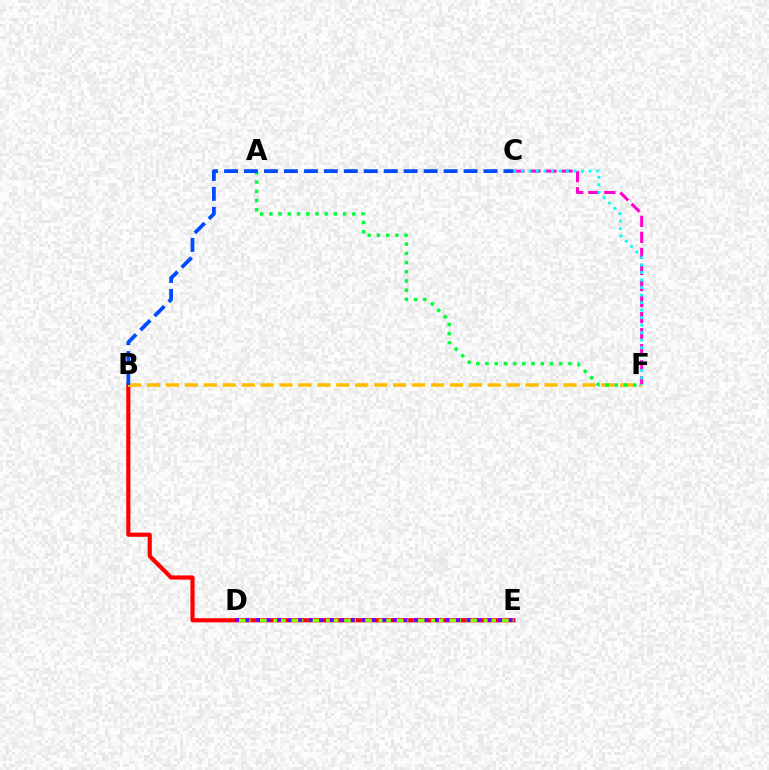{('B', 'E'): [{'color': '#ff0000', 'line_style': 'solid', 'thickness': 2.99}], ('B', 'F'): [{'color': '#ffbd00', 'line_style': 'dashed', 'thickness': 2.57}], ('C', 'F'): [{'color': '#ff00cf', 'line_style': 'dashed', 'thickness': 2.18}, {'color': '#00fff6', 'line_style': 'dotted', 'thickness': 2.04}], ('D', 'E'): [{'color': '#84ff00', 'line_style': 'dashed', 'thickness': 2.38}, {'color': '#7200ff', 'line_style': 'dotted', 'thickness': 2.86}], ('A', 'F'): [{'color': '#00ff39', 'line_style': 'dotted', 'thickness': 2.5}], ('B', 'C'): [{'color': '#004bff', 'line_style': 'dashed', 'thickness': 2.71}]}